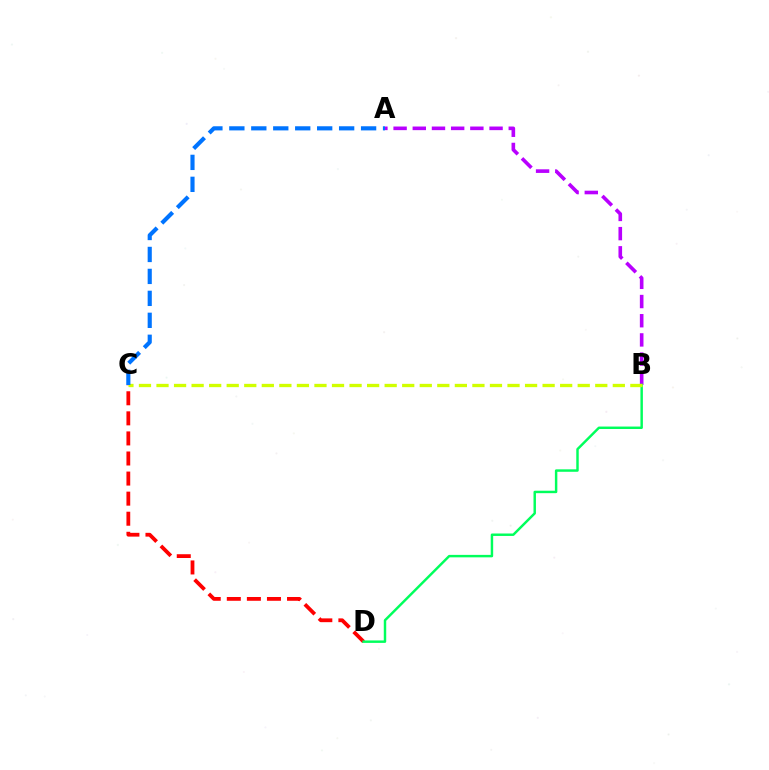{('C', 'D'): [{'color': '#ff0000', 'line_style': 'dashed', 'thickness': 2.73}], ('A', 'B'): [{'color': '#b900ff', 'line_style': 'dashed', 'thickness': 2.61}], ('B', 'D'): [{'color': '#00ff5c', 'line_style': 'solid', 'thickness': 1.77}], ('B', 'C'): [{'color': '#d1ff00', 'line_style': 'dashed', 'thickness': 2.38}], ('A', 'C'): [{'color': '#0074ff', 'line_style': 'dashed', 'thickness': 2.98}]}